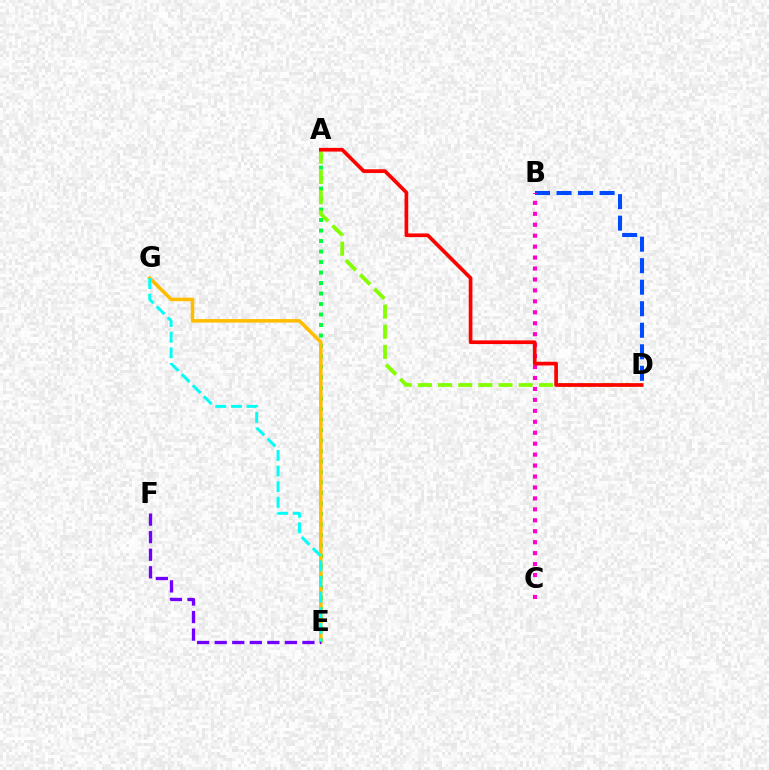{('A', 'E'): [{'color': '#00ff39', 'line_style': 'dotted', 'thickness': 2.85}], ('A', 'D'): [{'color': '#84ff00', 'line_style': 'dashed', 'thickness': 2.74}, {'color': '#ff0000', 'line_style': 'solid', 'thickness': 2.65}], ('E', 'G'): [{'color': '#ffbd00', 'line_style': 'solid', 'thickness': 2.54}, {'color': '#00fff6', 'line_style': 'dashed', 'thickness': 2.12}], ('B', 'D'): [{'color': '#004bff', 'line_style': 'dashed', 'thickness': 2.92}], ('B', 'C'): [{'color': '#ff00cf', 'line_style': 'dotted', 'thickness': 2.97}], ('E', 'F'): [{'color': '#7200ff', 'line_style': 'dashed', 'thickness': 2.38}]}